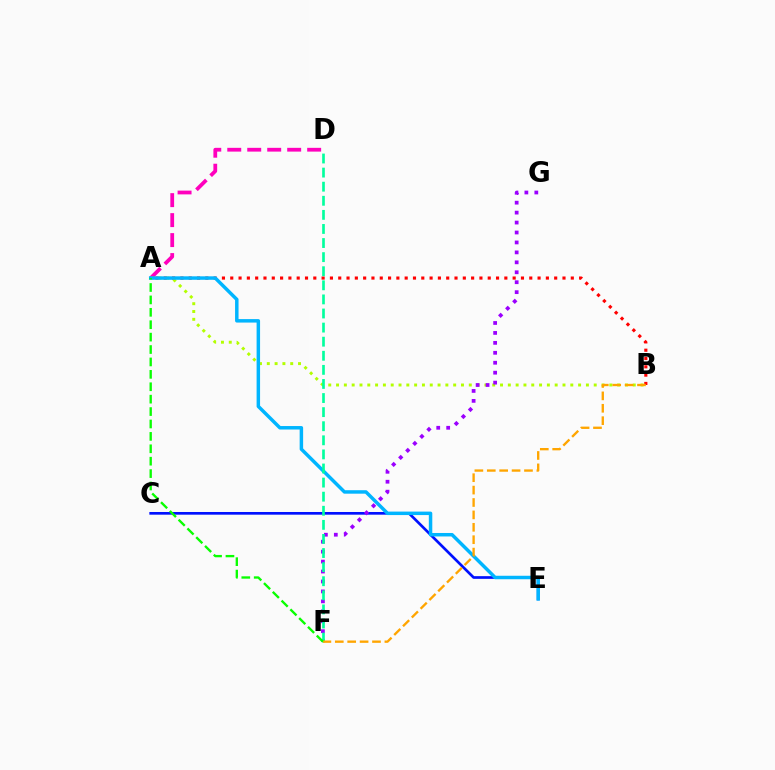{('C', 'E'): [{'color': '#0010ff', 'line_style': 'solid', 'thickness': 1.93}], ('A', 'D'): [{'color': '#ff00bd', 'line_style': 'dashed', 'thickness': 2.71}], ('A', 'B'): [{'color': '#ff0000', 'line_style': 'dotted', 'thickness': 2.26}, {'color': '#b3ff00', 'line_style': 'dotted', 'thickness': 2.12}], ('A', 'E'): [{'color': '#00b5ff', 'line_style': 'solid', 'thickness': 2.5}], ('F', 'G'): [{'color': '#9b00ff', 'line_style': 'dotted', 'thickness': 2.7}], ('D', 'F'): [{'color': '#00ff9d', 'line_style': 'dashed', 'thickness': 1.91}], ('B', 'F'): [{'color': '#ffa500', 'line_style': 'dashed', 'thickness': 1.68}], ('A', 'F'): [{'color': '#08ff00', 'line_style': 'dashed', 'thickness': 1.69}]}